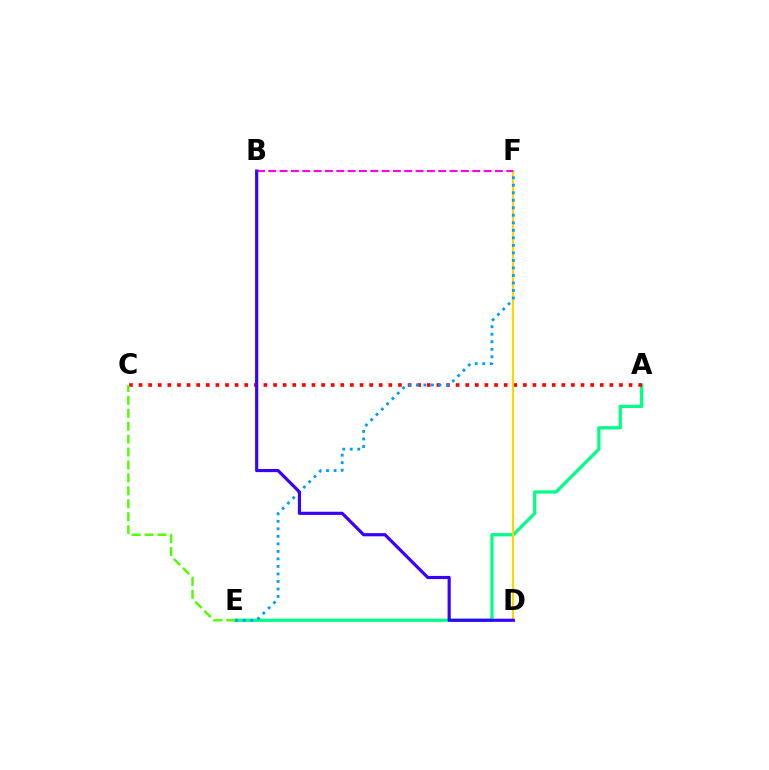{('A', 'E'): [{'color': '#00ff86', 'line_style': 'solid', 'thickness': 2.34}], ('A', 'C'): [{'color': '#ff0000', 'line_style': 'dotted', 'thickness': 2.61}], ('C', 'E'): [{'color': '#4fff00', 'line_style': 'dashed', 'thickness': 1.76}], ('D', 'F'): [{'color': '#ffd500', 'line_style': 'solid', 'thickness': 1.57}], ('B', 'F'): [{'color': '#ff00ed', 'line_style': 'dashed', 'thickness': 1.54}], ('E', 'F'): [{'color': '#009eff', 'line_style': 'dotted', 'thickness': 2.04}], ('B', 'D'): [{'color': '#3700ff', 'line_style': 'solid', 'thickness': 2.28}]}